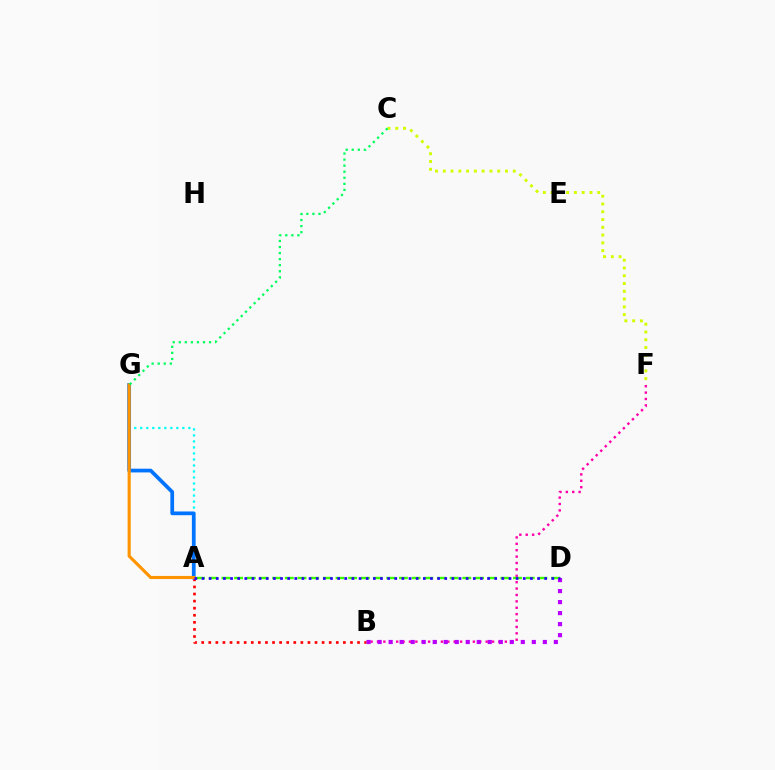{('B', 'F'): [{'color': '#ff00ac', 'line_style': 'dotted', 'thickness': 1.74}], ('A', 'B'): [{'color': '#ff0000', 'line_style': 'dotted', 'thickness': 1.92}], ('A', 'G'): [{'color': '#00fff6', 'line_style': 'dotted', 'thickness': 1.63}, {'color': '#0074ff', 'line_style': 'solid', 'thickness': 2.68}, {'color': '#ff9400', 'line_style': 'solid', 'thickness': 2.24}], ('C', 'F'): [{'color': '#d1ff00', 'line_style': 'dotted', 'thickness': 2.11}], ('A', 'D'): [{'color': '#3dff00', 'line_style': 'dashed', 'thickness': 1.72}, {'color': '#2500ff', 'line_style': 'dotted', 'thickness': 1.94}], ('B', 'D'): [{'color': '#b900ff', 'line_style': 'dotted', 'thickness': 2.99}], ('C', 'G'): [{'color': '#00ff5c', 'line_style': 'dotted', 'thickness': 1.65}]}